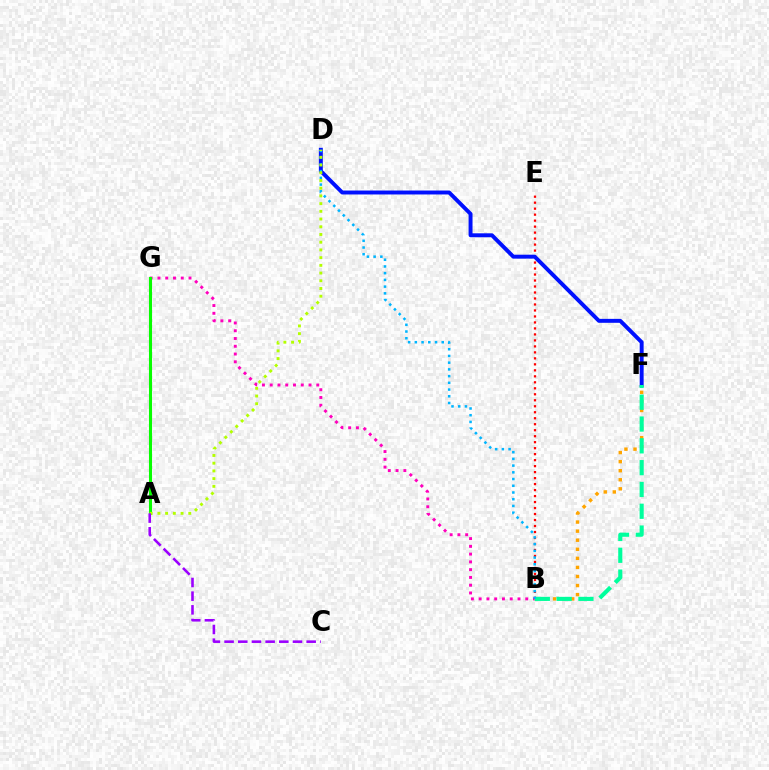{('B', 'G'): [{'color': '#ff00bd', 'line_style': 'dotted', 'thickness': 2.11}], ('B', 'E'): [{'color': '#ff0000', 'line_style': 'dotted', 'thickness': 1.63}], ('D', 'F'): [{'color': '#0010ff', 'line_style': 'solid', 'thickness': 2.84}], ('B', 'F'): [{'color': '#ffa500', 'line_style': 'dotted', 'thickness': 2.46}, {'color': '#00ff9d', 'line_style': 'dashed', 'thickness': 2.96}], ('B', 'D'): [{'color': '#00b5ff', 'line_style': 'dotted', 'thickness': 1.83}], ('A', 'G'): [{'color': '#08ff00', 'line_style': 'solid', 'thickness': 2.21}], ('A', 'D'): [{'color': '#b3ff00', 'line_style': 'dotted', 'thickness': 2.1}], ('A', 'C'): [{'color': '#9b00ff', 'line_style': 'dashed', 'thickness': 1.86}]}